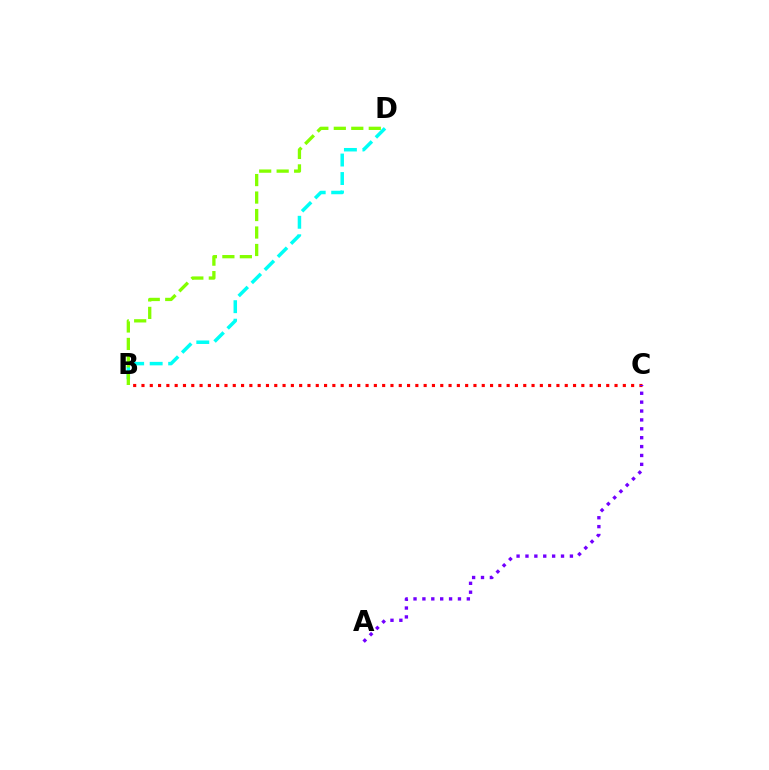{('B', 'D'): [{'color': '#00fff6', 'line_style': 'dashed', 'thickness': 2.51}, {'color': '#84ff00', 'line_style': 'dashed', 'thickness': 2.37}], ('B', 'C'): [{'color': '#ff0000', 'line_style': 'dotted', 'thickness': 2.25}], ('A', 'C'): [{'color': '#7200ff', 'line_style': 'dotted', 'thickness': 2.41}]}